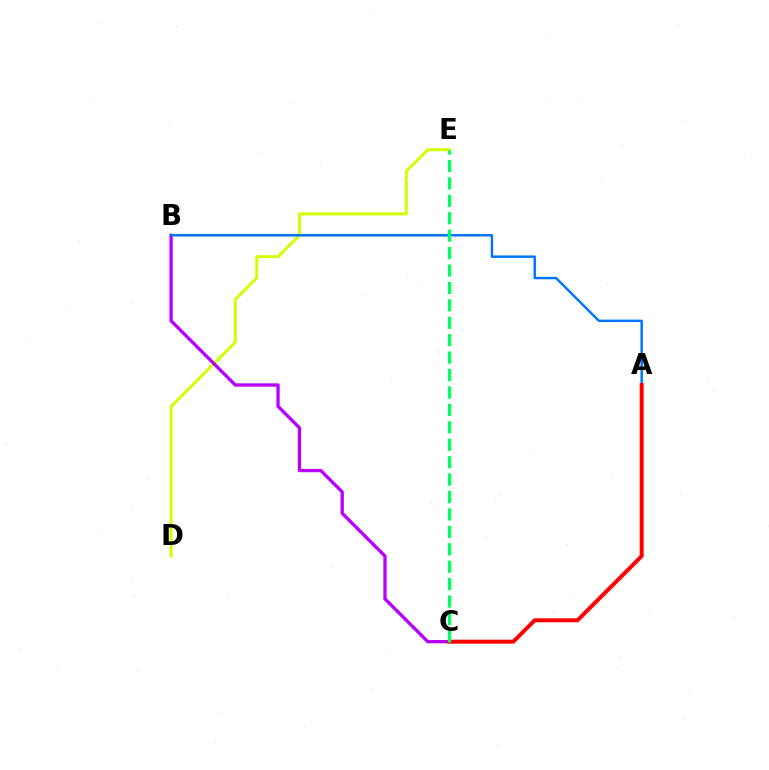{('D', 'E'): [{'color': '#d1ff00', 'line_style': 'solid', 'thickness': 2.11}], ('B', 'C'): [{'color': '#b900ff', 'line_style': 'solid', 'thickness': 2.38}], ('A', 'B'): [{'color': '#0074ff', 'line_style': 'solid', 'thickness': 1.76}], ('A', 'C'): [{'color': '#ff0000', 'line_style': 'solid', 'thickness': 2.85}], ('C', 'E'): [{'color': '#00ff5c', 'line_style': 'dashed', 'thickness': 2.37}]}